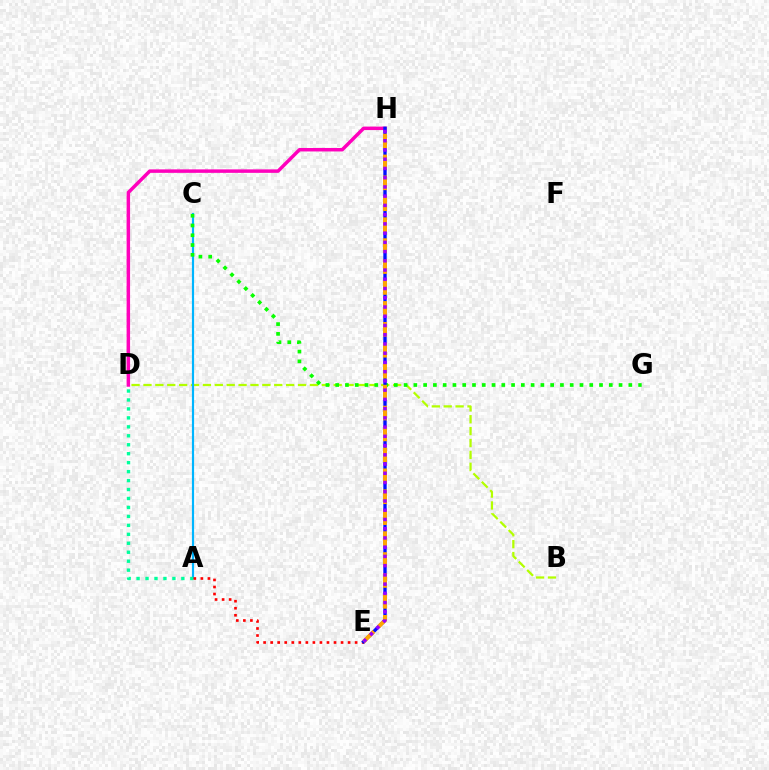{('B', 'D'): [{'color': '#b3ff00', 'line_style': 'dashed', 'thickness': 1.62}], ('A', 'C'): [{'color': '#00b5ff', 'line_style': 'solid', 'thickness': 1.57}], ('D', 'H'): [{'color': '#ff00bd', 'line_style': 'solid', 'thickness': 2.5}], ('A', 'D'): [{'color': '#00ff9d', 'line_style': 'dotted', 'thickness': 2.43}], ('A', 'E'): [{'color': '#ff0000', 'line_style': 'dotted', 'thickness': 1.91}], ('C', 'G'): [{'color': '#08ff00', 'line_style': 'dotted', 'thickness': 2.65}], ('E', 'H'): [{'color': '#0010ff', 'line_style': 'solid', 'thickness': 2.41}, {'color': '#ffa500', 'line_style': 'dashed', 'thickness': 2.84}, {'color': '#9b00ff', 'line_style': 'dotted', 'thickness': 2.51}]}